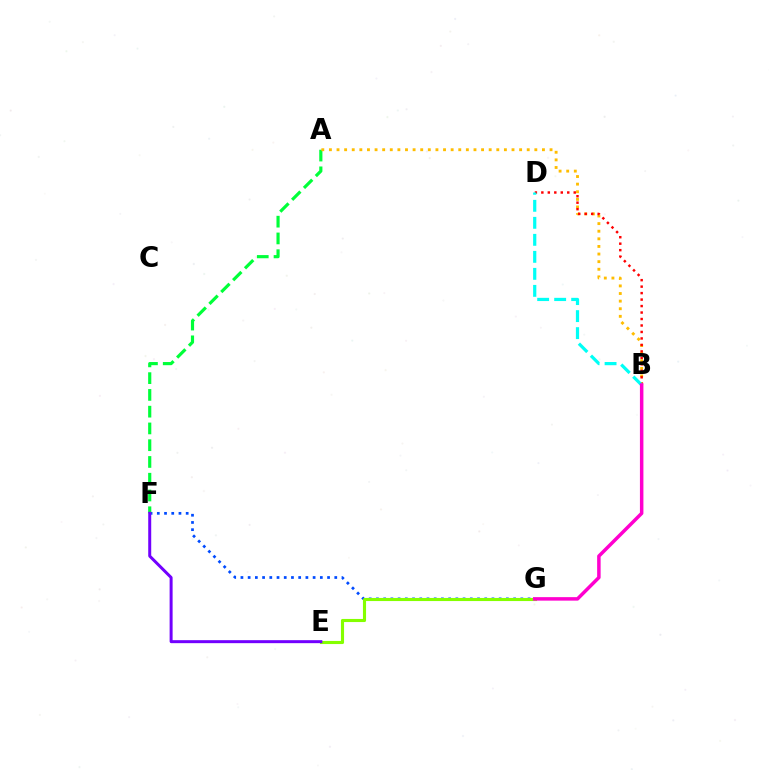{('F', 'G'): [{'color': '#004bff', 'line_style': 'dotted', 'thickness': 1.96}], ('A', 'F'): [{'color': '#00ff39', 'line_style': 'dashed', 'thickness': 2.28}], ('A', 'B'): [{'color': '#ffbd00', 'line_style': 'dotted', 'thickness': 2.07}], ('E', 'G'): [{'color': '#84ff00', 'line_style': 'solid', 'thickness': 2.24}], ('E', 'F'): [{'color': '#7200ff', 'line_style': 'solid', 'thickness': 2.15}], ('B', 'D'): [{'color': '#ff0000', 'line_style': 'dotted', 'thickness': 1.76}, {'color': '#00fff6', 'line_style': 'dashed', 'thickness': 2.31}], ('B', 'G'): [{'color': '#ff00cf', 'line_style': 'solid', 'thickness': 2.51}]}